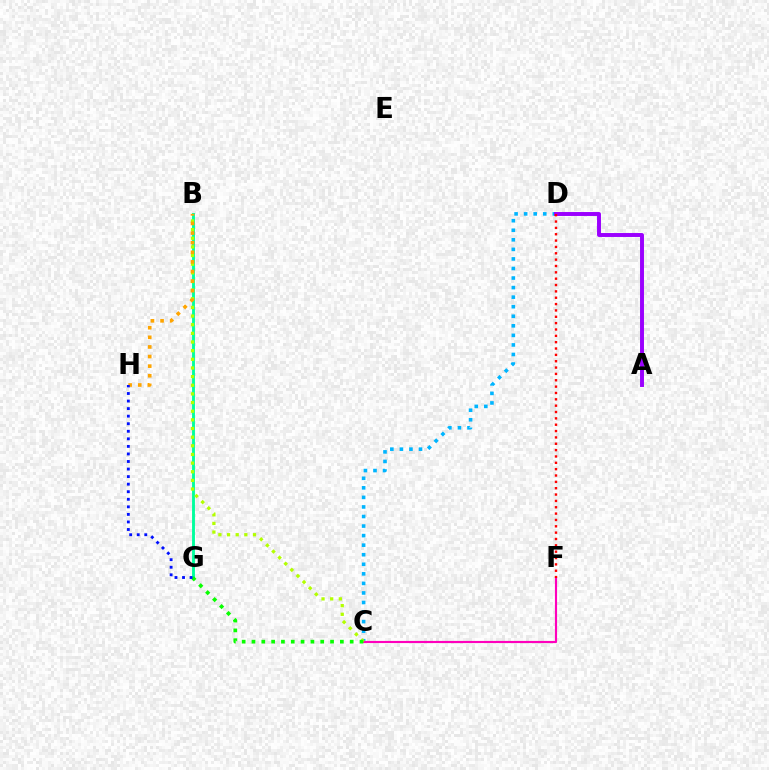{('B', 'G'): [{'color': '#00ff9d', 'line_style': 'solid', 'thickness': 2.07}], ('C', 'D'): [{'color': '#00b5ff', 'line_style': 'dotted', 'thickness': 2.6}], ('C', 'F'): [{'color': '#ff00bd', 'line_style': 'solid', 'thickness': 1.55}], ('B', 'C'): [{'color': '#b3ff00', 'line_style': 'dotted', 'thickness': 2.35}], ('B', 'H'): [{'color': '#ffa500', 'line_style': 'dotted', 'thickness': 2.61}], ('C', 'G'): [{'color': '#08ff00', 'line_style': 'dotted', 'thickness': 2.67}], ('A', 'D'): [{'color': '#9b00ff', 'line_style': 'solid', 'thickness': 2.83}], ('D', 'F'): [{'color': '#ff0000', 'line_style': 'dotted', 'thickness': 1.73}], ('G', 'H'): [{'color': '#0010ff', 'line_style': 'dotted', 'thickness': 2.05}]}